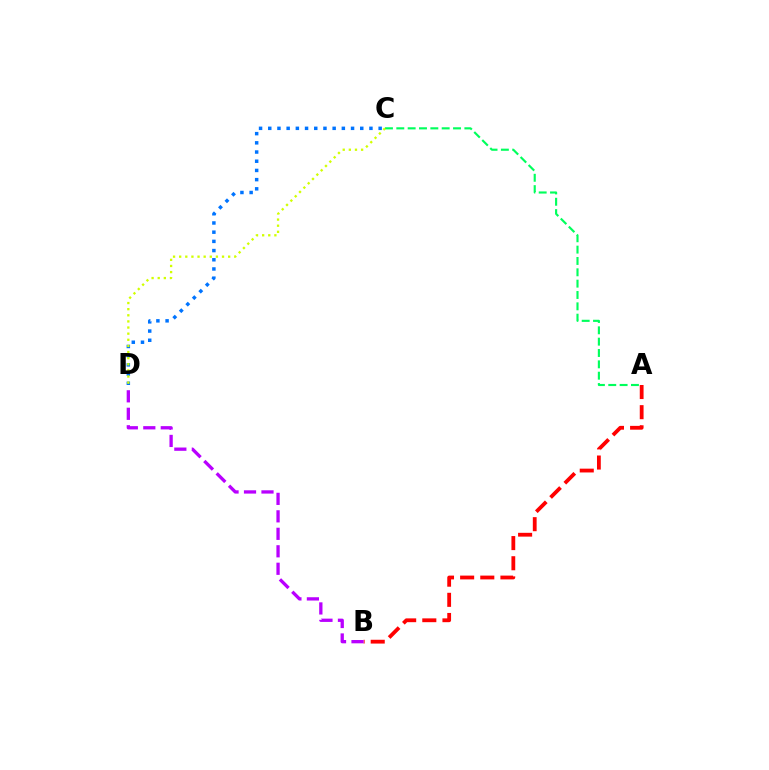{('C', 'D'): [{'color': '#0074ff', 'line_style': 'dotted', 'thickness': 2.5}, {'color': '#d1ff00', 'line_style': 'dotted', 'thickness': 1.66}], ('A', 'C'): [{'color': '#00ff5c', 'line_style': 'dashed', 'thickness': 1.54}], ('A', 'B'): [{'color': '#ff0000', 'line_style': 'dashed', 'thickness': 2.74}], ('B', 'D'): [{'color': '#b900ff', 'line_style': 'dashed', 'thickness': 2.37}]}